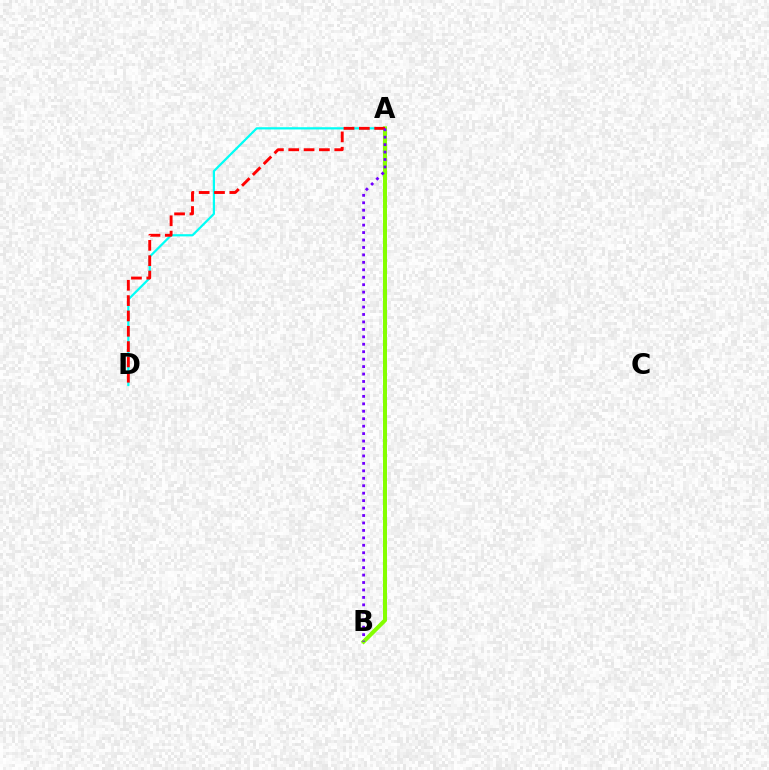{('A', 'D'): [{'color': '#00fff6', 'line_style': 'solid', 'thickness': 1.6}, {'color': '#ff0000', 'line_style': 'dashed', 'thickness': 2.08}], ('A', 'B'): [{'color': '#84ff00', 'line_style': 'solid', 'thickness': 2.9}, {'color': '#7200ff', 'line_style': 'dotted', 'thickness': 2.02}]}